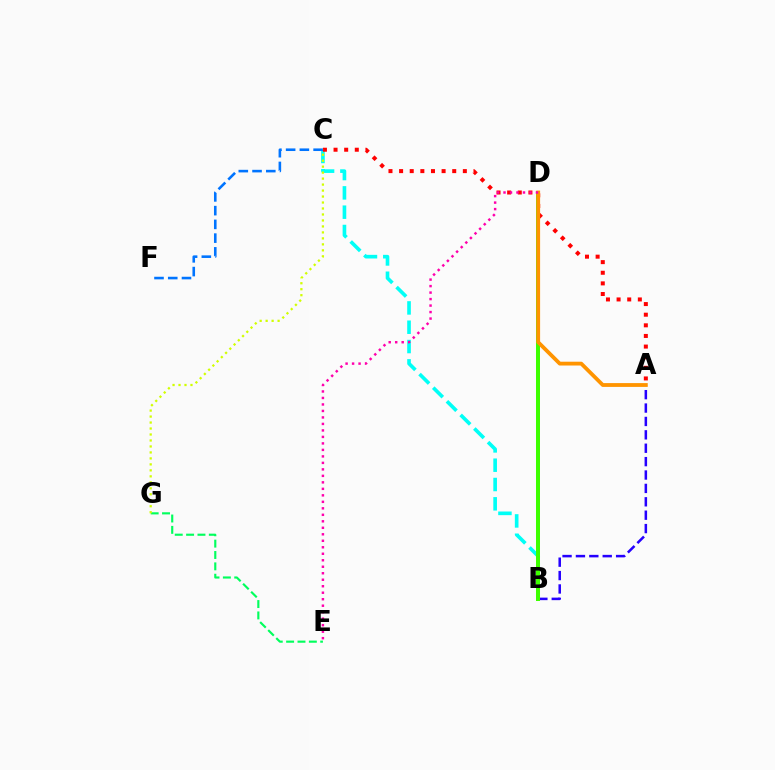{('B', 'C'): [{'color': '#00fff6', 'line_style': 'dashed', 'thickness': 2.62}], ('A', 'C'): [{'color': '#ff0000', 'line_style': 'dotted', 'thickness': 2.89}], ('B', 'D'): [{'color': '#b900ff', 'line_style': 'solid', 'thickness': 1.92}, {'color': '#3dff00', 'line_style': 'solid', 'thickness': 2.88}], ('A', 'B'): [{'color': '#2500ff', 'line_style': 'dashed', 'thickness': 1.82}], ('C', 'F'): [{'color': '#0074ff', 'line_style': 'dashed', 'thickness': 1.87}], ('E', 'G'): [{'color': '#00ff5c', 'line_style': 'dashed', 'thickness': 1.54}], ('C', 'G'): [{'color': '#d1ff00', 'line_style': 'dotted', 'thickness': 1.62}], ('A', 'D'): [{'color': '#ff9400', 'line_style': 'solid', 'thickness': 2.74}], ('D', 'E'): [{'color': '#ff00ac', 'line_style': 'dotted', 'thickness': 1.76}]}